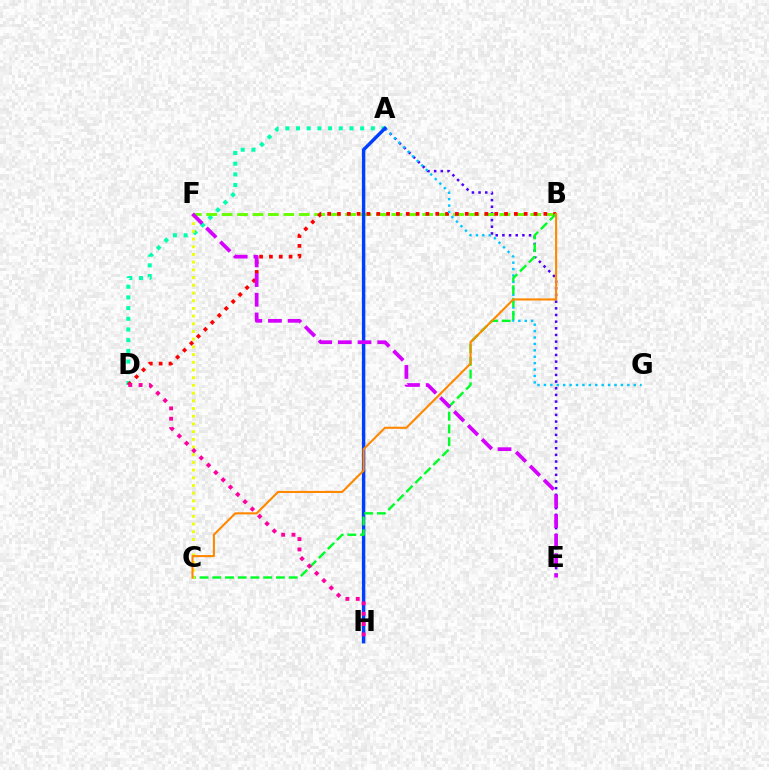{('A', 'D'): [{'color': '#00ffaf', 'line_style': 'dotted', 'thickness': 2.9}], ('A', 'E'): [{'color': '#4f00ff', 'line_style': 'dotted', 'thickness': 1.81}], ('B', 'F'): [{'color': '#66ff00', 'line_style': 'dashed', 'thickness': 2.1}], ('B', 'D'): [{'color': '#ff0000', 'line_style': 'dotted', 'thickness': 2.67}], ('A', 'G'): [{'color': '#00c7ff', 'line_style': 'dotted', 'thickness': 1.74}], ('A', 'H'): [{'color': '#003fff', 'line_style': 'solid', 'thickness': 2.46}], ('B', 'C'): [{'color': '#00ff27', 'line_style': 'dashed', 'thickness': 1.73}, {'color': '#ff8800', 'line_style': 'solid', 'thickness': 1.52}], ('C', 'F'): [{'color': '#eeff00', 'line_style': 'dotted', 'thickness': 2.09}], ('E', 'F'): [{'color': '#d600ff', 'line_style': 'dashed', 'thickness': 2.67}], ('D', 'H'): [{'color': '#ff00a0', 'line_style': 'dotted', 'thickness': 2.81}]}